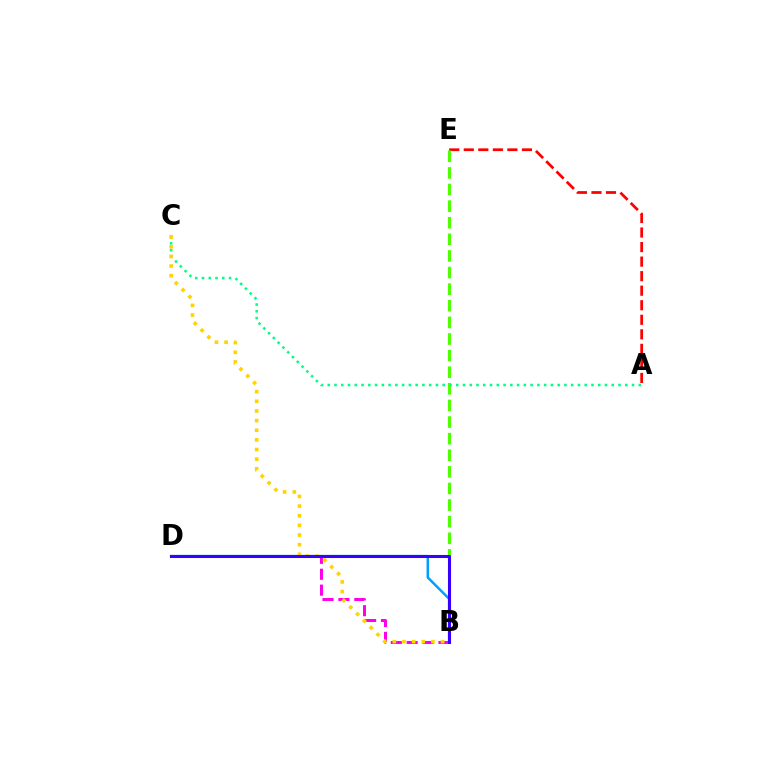{('A', 'E'): [{'color': '#ff0000', 'line_style': 'dashed', 'thickness': 1.98}], ('B', 'E'): [{'color': '#4fff00', 'line_style': 'dashed', 'thickness': 2.26}], ('B', 'D'): [{'color': '#009eff', 'line_style': 'solid', 'thickness': 1.77}, {'color': '#ff00ed', 'line_style': 'dashed', 'thickness': 2.16}, {'color': '#3700ff', 'line_style': 'solid', 'thickness': 2.2}], ('A', 'C'): [{'color': '#00ff86', 'line_style': 'dotted', 'thickness': 1.84}], ('B', 'C'): [{'color': '#ffd500', 'line_style': 'dotted', 'thickness': 2.62}]}